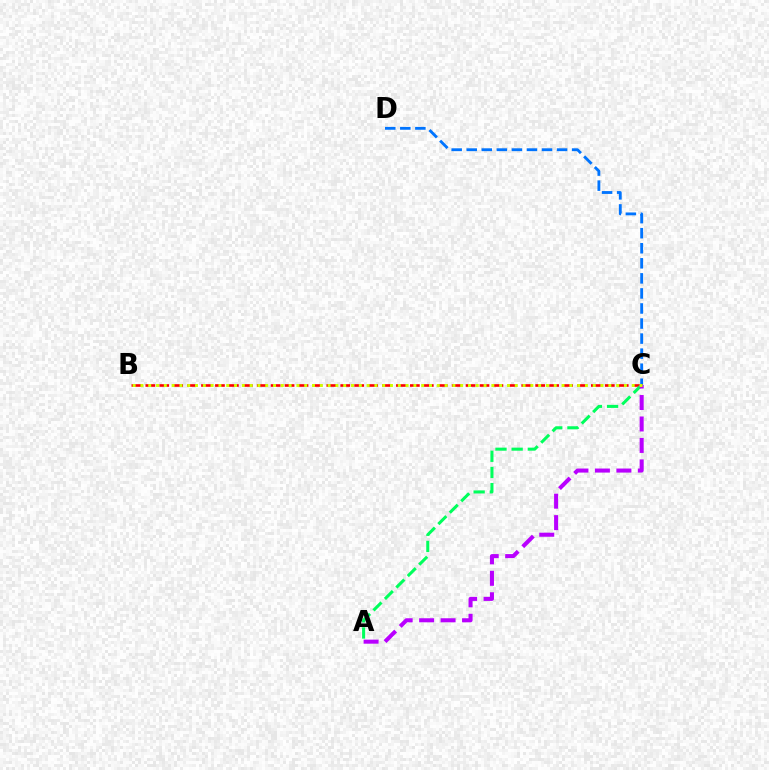{('C', 'D'): [{'color': '#0074ff', 'line_style': 'dashed', 'thickness': 2.05}], ('B', 'C'): [{'color': '#ff0000', 'line_style': 'dashed', 'thickness': 1.89}, {'color': '#d1ff00', 'line_style': 'dotted', 'thickness': 2.12}], ('A', 'C'): [{'color': '#00ff5c', 'line_style': 'dashed', 'thickness': 2.2}, {'color': '#b900ff', 'line_style': 'dashed', 'thickness': 2.92}]}